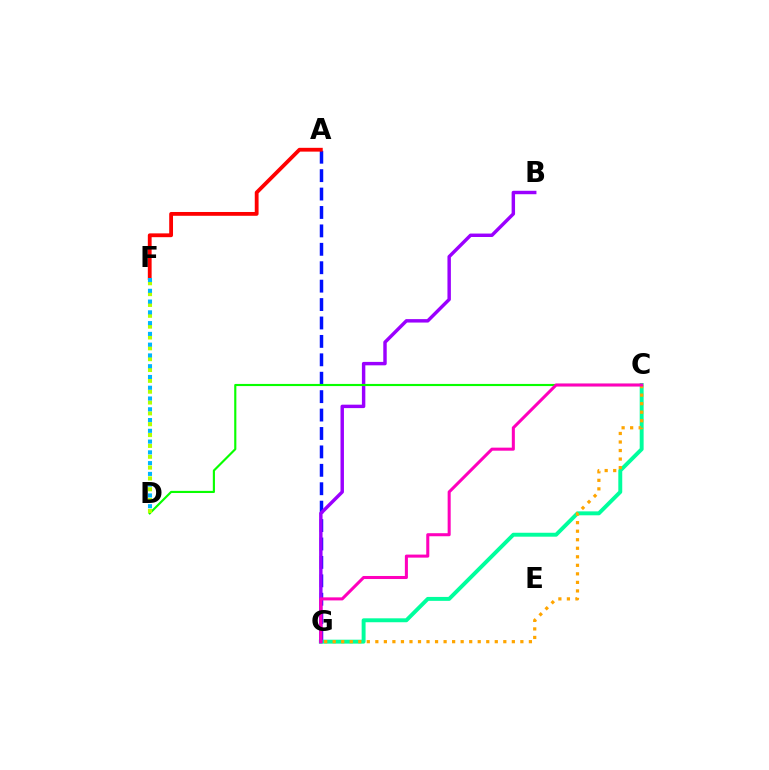{('A', 'G'): [{'color': '#0010ff', 'line_style': 'dashed', 'thickness': 2.5}], ('C', 'G'): [{'color': '#00ff9d', 'line_style': 'solid', 'thickness': 2.83}, {'color': '#ffa500', 'line_style': 'dotted', 'thickness': 2.32}, {'color': '#ff00bd', 'line_style': 'solid', 'thickness': 2.19}], ('B', 'G'): [{'color': '#9b00ff', 'line_style': 'solid', 'thickness': 2.47}], ('C', 'D'): [{'color': '#08ff00', 'line_style': 'solid', 'thickness': 1.54}], ('D', 'F'): [{'color': '#b3ff00', 'line_style': 'dotted', 'thickness': 2.95}, {'color': '#00b5ff', 'line_style': 'dotted', 'thickness': 2.93}], ('A', 'F'): [{'color': '#ff0000', 'line_style': 'solid', 'thickness': 2.74}]}